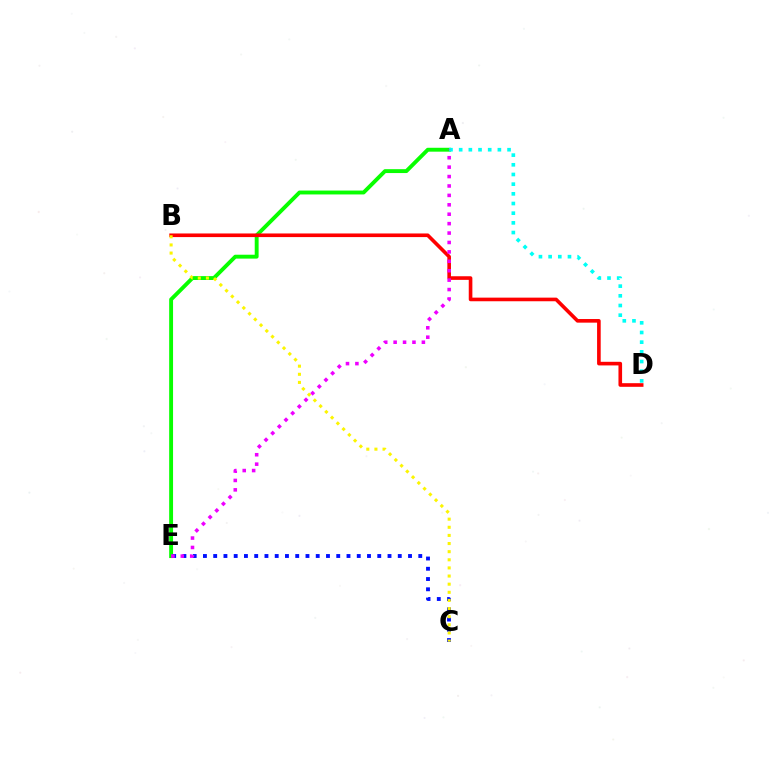{('A', 'E'): [{'color': '#08ff00', 'line_style': 'solid', 'thickness': 2.8}, {'color': '#ee00ff', 'line_style': 'dotted', 'thickness': 2.56}], ('A', 'D'): [{'color': '#00fff6', 'line_style': 'dotted', 'thickness': 2.63}], ('C', 'E'): [{'color': '#0010ff', 'line_style': 'dotted', 'thickness': 2.79}], ('B', 'D'): [{'color': '#ff0000', 'line_style': 'solid', 'thickness': 2.61}], ('B', 'C'): [{'color': '#fcf500', 'line_style': 'dotted', 'thickness': 2.21}]}